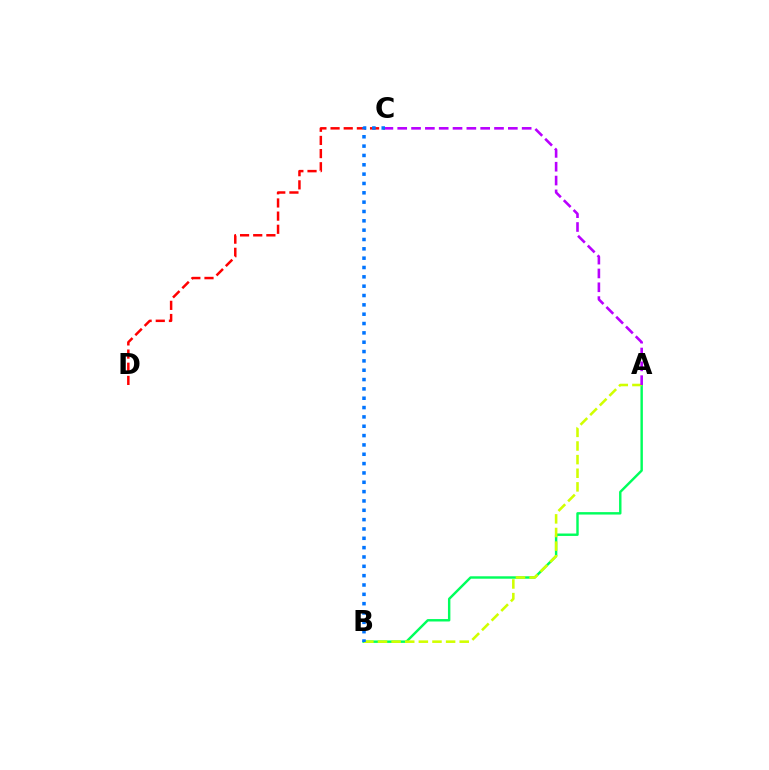{('A', 'B'): [{'color': '#00ff5c', 'line_style': 'solid', 'thickness': 1.75}, {'color': '#d1ff00', 'line_style': 'dashed', 'thickness': 1.85}], ('C', 'D'): [{'color': '#ff0000', 'line_style': 'dashed', 'thickness': 1.79}], ('B', 'C'): [{'color': '#0074ff', 'line_style': 'dotted', 'thickness': 2.54}], ('A', 'C'): [{'color': '#b900ff', 'line_style': 'dashed', 'thickness': 1.88}]}